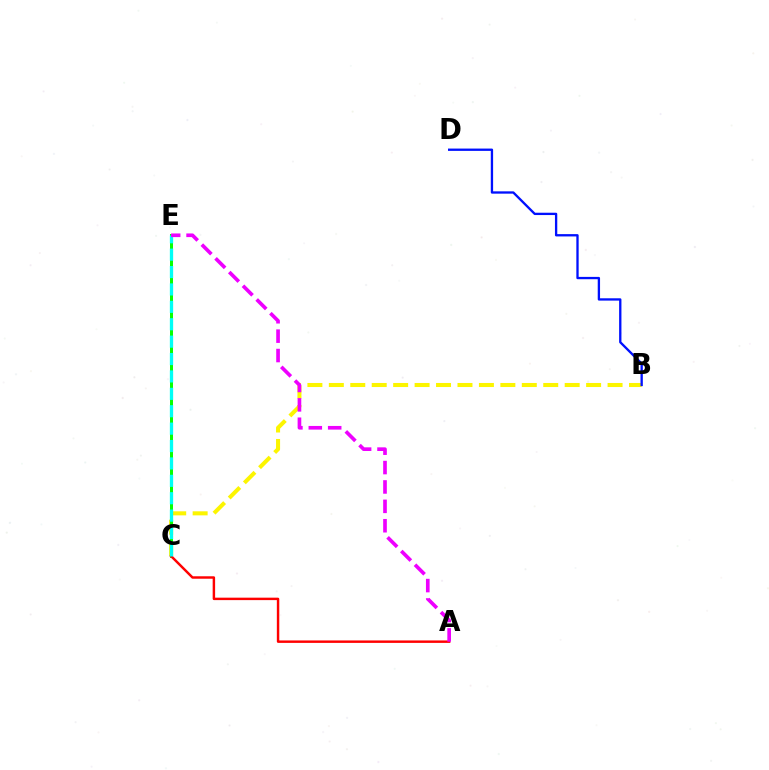{('B', 'C'): [{'color': '#fcf500', 'line_style': 'dashed', 'thickness': 2.91}], ('B', 'D'): [{'color': '#0010ff', 'line_style': 'solid', 'thickness': 1.67}], ('C', 'E'): [{'color': '#08ff00', 'line_style': 'solid', 'thickness': 2.17}, {'color': '#00fff6', 'line_style': 'dashed', 'thickness': 2.36}], ('A', 'C'): [{'color': '#ff0000', 'line_style': 'solid', 'thickness': 1.76}], ('A', 'E'): [{'color': '#ee00ff', 'line_style': 'dashed', 'thickness': 2.63}]}